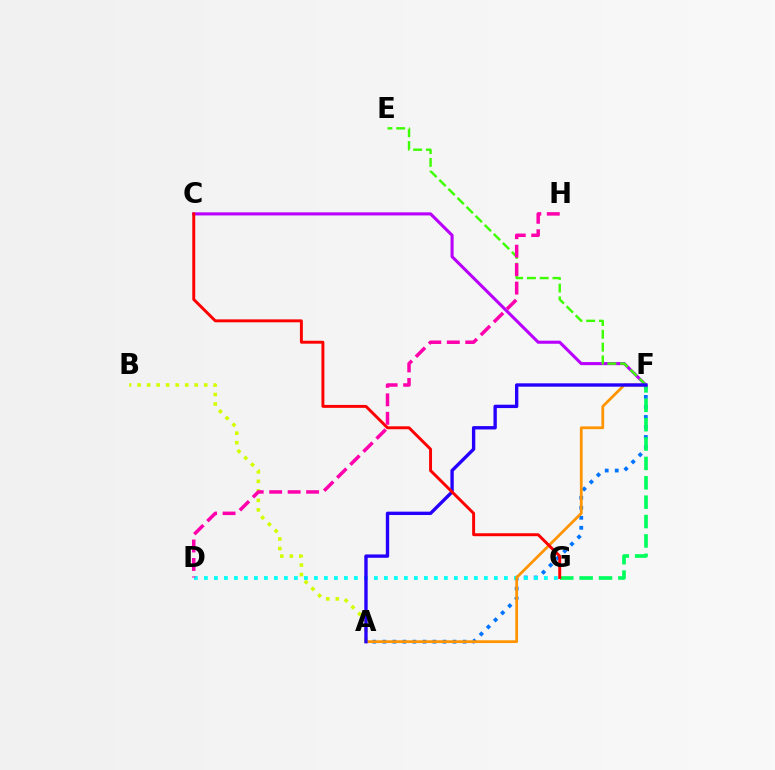{('A', 'F'): [{'color': '#0074ff', 'line_style': 'dotted', 'thickness': 2.72}, {'color': '#ff9400', 'line_style': 'solid', 'thickness': 1.99}, {'color': '#2500ff', 'line_style': 'solid', 'thickness': 2.42}], ('D', 'G'): [{'color': '#00fff6', 'line_style': 'dotted', 'thickness': 2.72}], ('F', 'G'): [{'color': '#00ff5c', 'line_style': 'dashed', 'thickness': 2.63}], ('C', 'F'): [{'color': '#b900ff', 'line_style': 'solid', 'thickness': 2.22}], ('E', 'F'): [{'color': '#3dff00', 'line_style': 'dashed', 'thickness': 1.74}], ('A', 'B'): [{'color': '#d1ff00', 'line_style': 'dotted', 'thickness': 2.59}], ('C', 'G'): [{'color': '#ff0000', 'line_style': 'solid', 'thickness': 2.11}], ('D', 'H'): [{'color': '#ff00ac', 'line_style': 'dashed', 'thickness': 2.51}]}